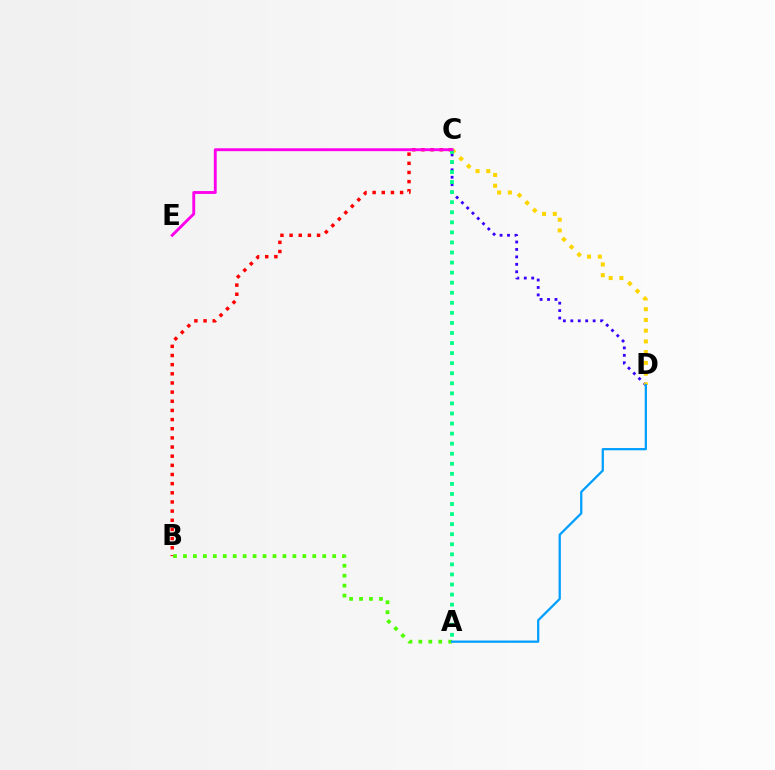{('B', 'C'): [{'color': '#ff0000', 'line_style': 'dotted', 'thickness': 2.49}], ('C', 'D'): [{'color': '#3700ff', 'line_style': 'dotted', 'thickness': 2.02}, {'color': '#ffd500', 'line_style': 'dotted', 'thickness': 2.92}], ('A', 'B'): [{'color': '#4fff00', 'line_style': 'dotted', 'thickness': 2.7}], ('A', 'C'): [{'color': '#00ff86', 'line_style': 'dotted', 'thickness': 2.73}], ('C', 'E'): [{'color': '#ff00ed', 'line_style': 'solid', 'thickness': 2.08}], ('A', 'D'): [{'color': '#009eff', 'line_style': 'solid', 'thickness': 1.62}]}